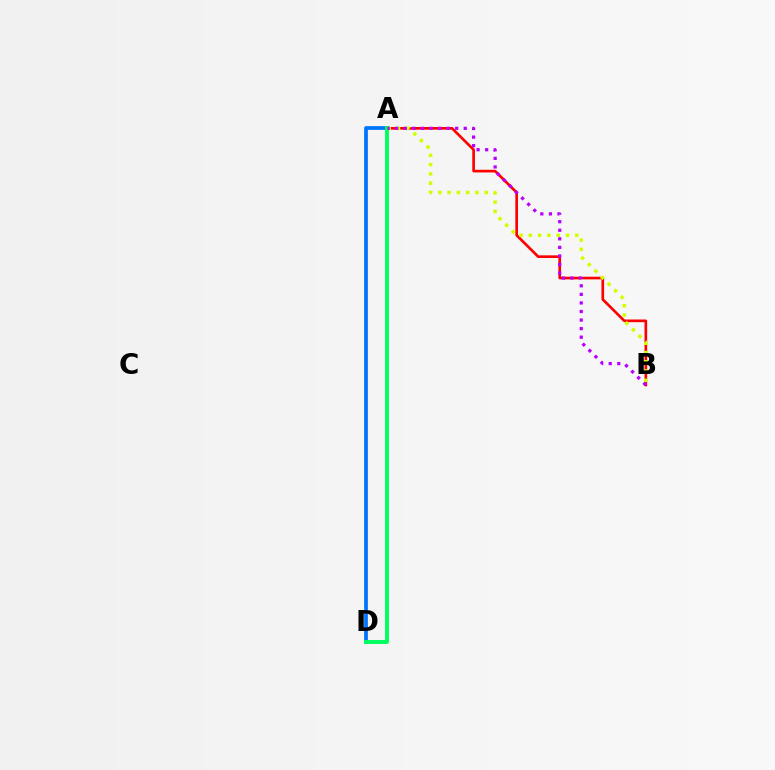{('A', 'B'): [{'color': '#ff0000', 'line_style': 'solid', 'thickness': 1.92}, {'color': '#d1ff00', 'line_style': 'dotted', 'thickness': 2.52}, {'color': '#b900ff', 'line_style': 'dotted', 'thickness': 2.33}], ('A', 'D'): [{'color': '#0074ff', 'line_style': 'solid', 'thickness': 2.69}, {'color': '#00ff5c', 'line_style': 'solid', 'thickness': 2.81}]}